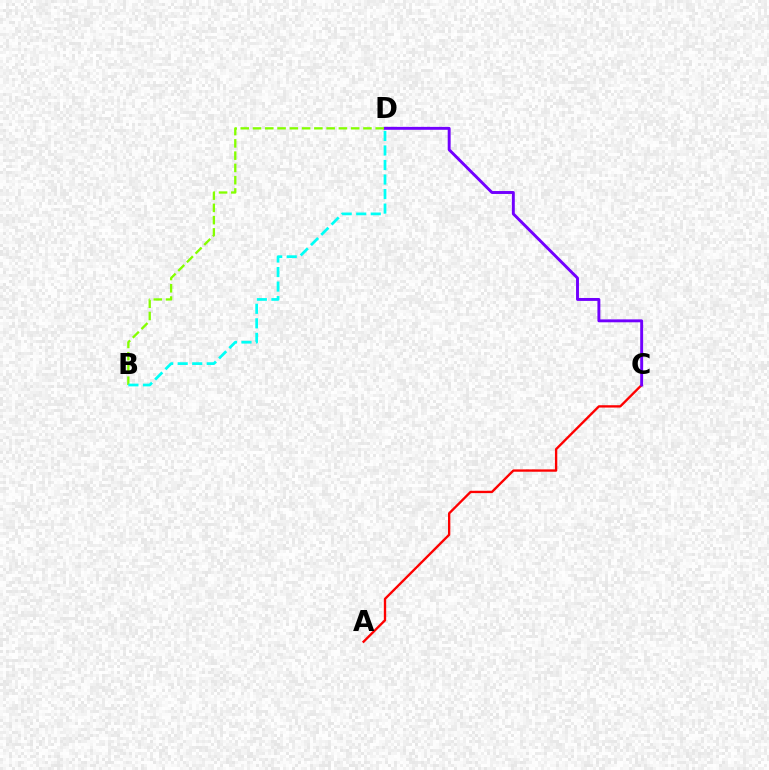{('A', 'C'): [{'color': '#ff0000', 'line_style': 'solid', 'thickness': 1.69}], ('C', 'D'): [{'color': '#7200ff', 'line_style': 'solid', 'thickness': 2.1}], ('B', 'D'): [{'color': '#84ff00', 'line_style': 'dashed', 'thickness': 1.67}, {'color': '#00fff6', 'line_style': 'dashed', 'thickness': 1.97}]}